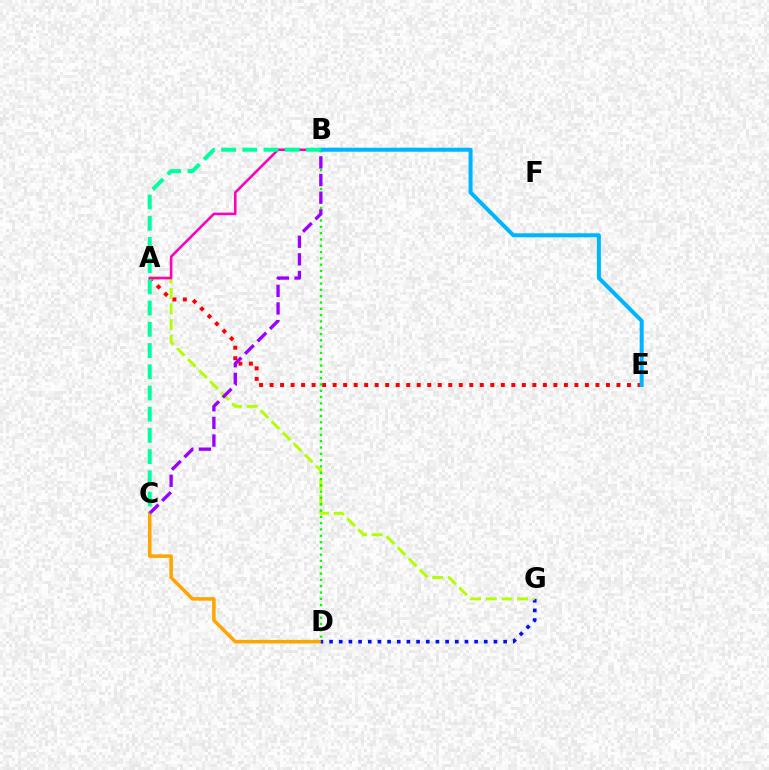{('A', 'E'): [{'color': '#ff0000', 'line_style': 'dotted', 'thickness': 2.86}], ('C', 'D'): [{'color': '#ffa500', 'line_style': 'solid', 'thickness': 2.55}], ('D', 'G'): [{'color': '#0010ff', 'line_style': 'dotted', 'thickness': 2.63}], ('A', 'G'): [{'color': '#b3ff00', 'line_style': 'dashed', 'thickness': 2.12}], ('A', 'B'): [{'color': '#ff00bd', 'line_style': 'solid', 'thickness': 1.86}], ('B', 'D'): [{'color': '#08ff00', 'line_style': 'dotted', 'thickness': 1.71}], ('B', 'C'): [{'color': '#9b00ff', 'line_style': 'dashed', 'thickness': 2.39}, {'color': '#00ff9d', 'line_style': 'dashed', 'thickness': 2.88}], ('B', 'E'): [{'color': '#00b5ff', 'line_style': 'solid', 'thickness': 2.88}]}